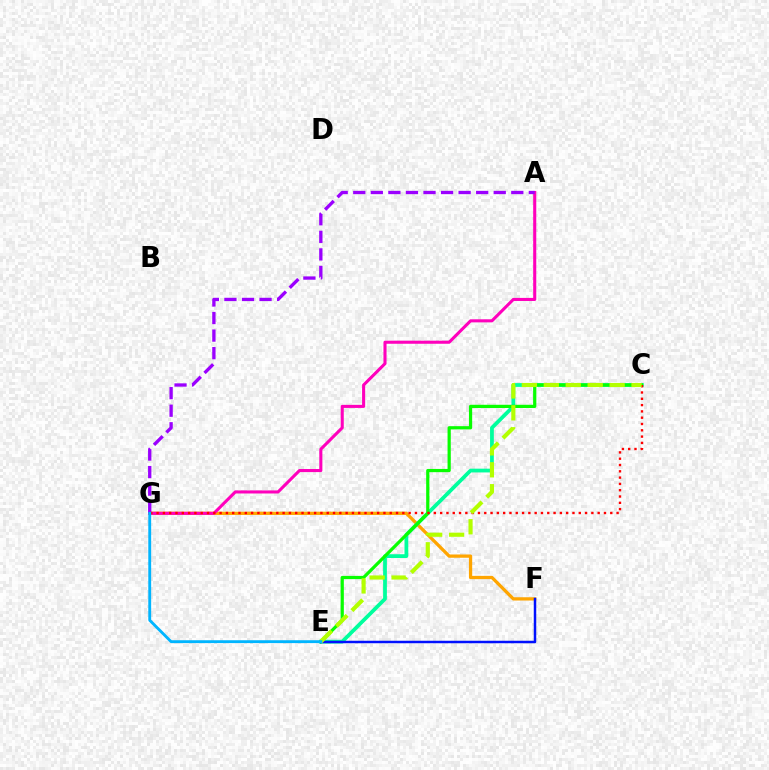{('F', 'G'): [{'color': '#ffa500', 'line_style': 'solid', 'thickness': 2.35}], ('A', 'G'): [{'color': '#ff00bd', 'line_style': 'solid', 'thickness': 2.21}, {'color': '#9b00ff', 'line_style': 'dashed', 'thickness': 2.39}], ('C', 'E'): [{'color': '#00ff9d', 'line_style': 'solid', 'thickness': 2.71}, {'color': '#08ff00', 'line_style': 'solid', 'thickness': 2.32}, {'color': '#b3ff00', 'line_style': 'dashed', 'thickness': 2.98}], ('E', 'F'): [{'color': '#0010ff', 'line_style': 'solid', 'thickness': 1.79}], ('C', 'G'): [{'color': '#ff0000', 'line_style': 'dotted', 'thickness': 1.71}], ('E', 'G'): [{'color': '#00b5ff', 'line_style': 'solid', 'thickness': 2.06}]}